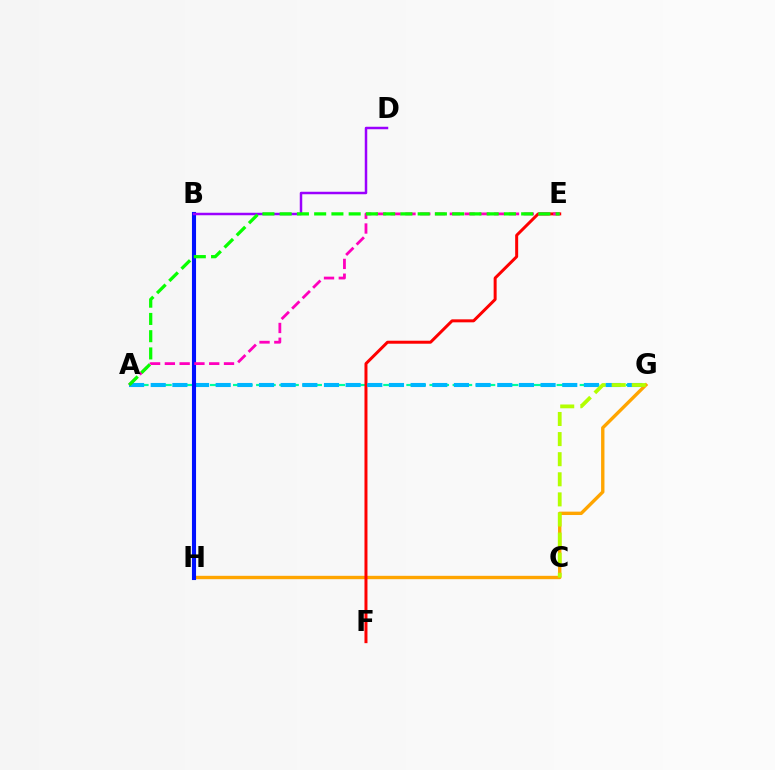{('A', 'G'): [{'color': '#00ff9d', 'line_style': 'dashed', 'thickness': 1.57}, {'color': '#00b5ff', 'line_style': 'dashed', 'thickness': 2.94}], ('G', 'H'): [{'color': '#ffa500', 'line_style': 'solid', 'thickness': 2.43}], ('E', 'F'): [{'color': '#ff0000', 'line_style': 'solid', 'thickness': 2.15}], ('C', 'G'): [{'color': '#b3ff00', 'line_style': 'dashed', 'thickness': 2.73}], ('B', 'H'): [{'color': '#0010ff', 'line_style': 'solid', 'thickness': 2.96}], ('B', 'D'): [{'color': '#9b00ff', 'line_style': 'solid', 'thickness': 1.79}], ('A', 'E'): [{'color': '#ff00bd', 'line_style': 'dashed', 'thickness': 2.01}, {'color': '#08ff00', 'line_style': 'dashed', 'thickness': 2.34}]}